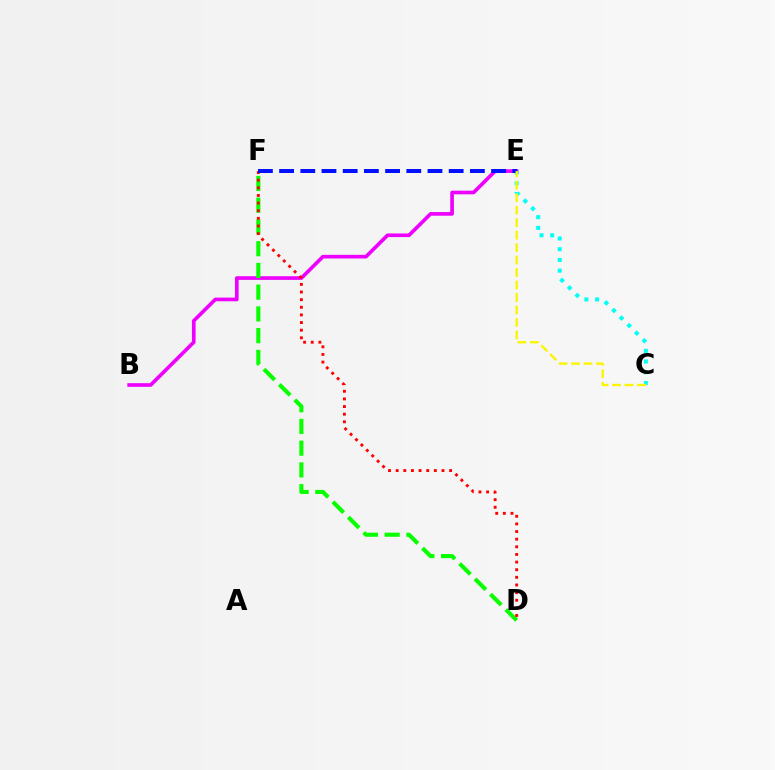{('B', 'E'): [{'color': '#ee00ff', 'line_style': 'solid', 'thickness': 2.63}], ('D', 'F'): [{'color': '#08ff00', 'line_style': 'dashed', 'thickness': 2.95}, {'color': '#ff0000', 'line_style': 'dotted', 'thickness': 2.07}], ('C', 'E'): [{'color': '#00fff6', 'line_style': 'dotted', 'thickness': 2.91}, {'color': '#fcf500', 'line_style': 'dashed', 'thickness': 1.7}], ('E', 'F'): [{'color': '#0010ff', 'line_style': 'dashed', 'thickness': 2.88}]}